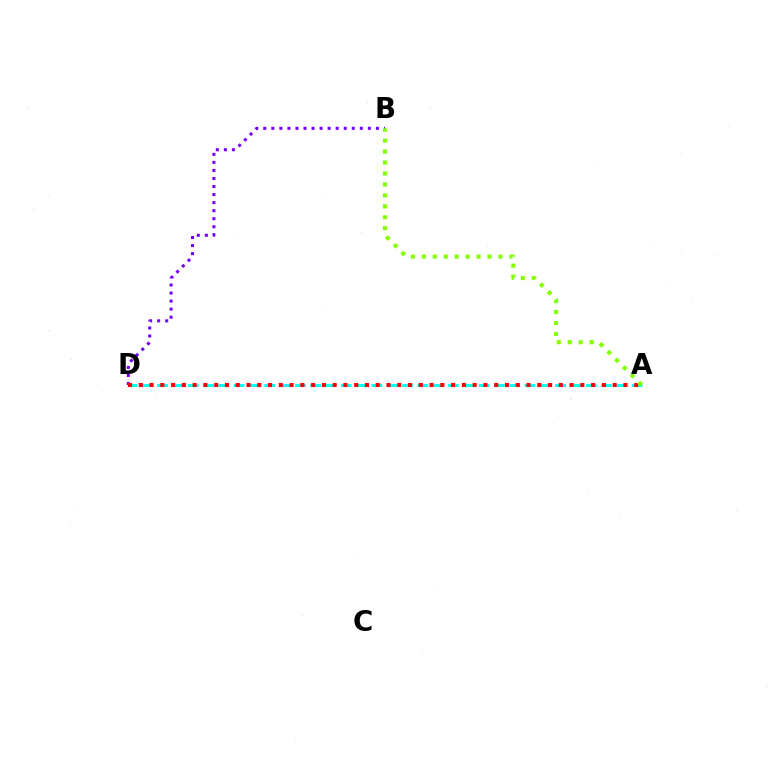{('B', 'D'): [{'color': '#7200ff', 'line_style': 'dotted', 'thickness': 2.19}], ('A', 'D'): [{'color': '#00fff6', 'line_style': 'dashed', 'thickness': 2.08}, {'color': '#ff0000', 'line_style': 'dotted', 'thickness': 2.93}], ('A', 'B'): [{'color': '#84ff00', 'line_style': 'dotted', 'thickness': 2.97}]}